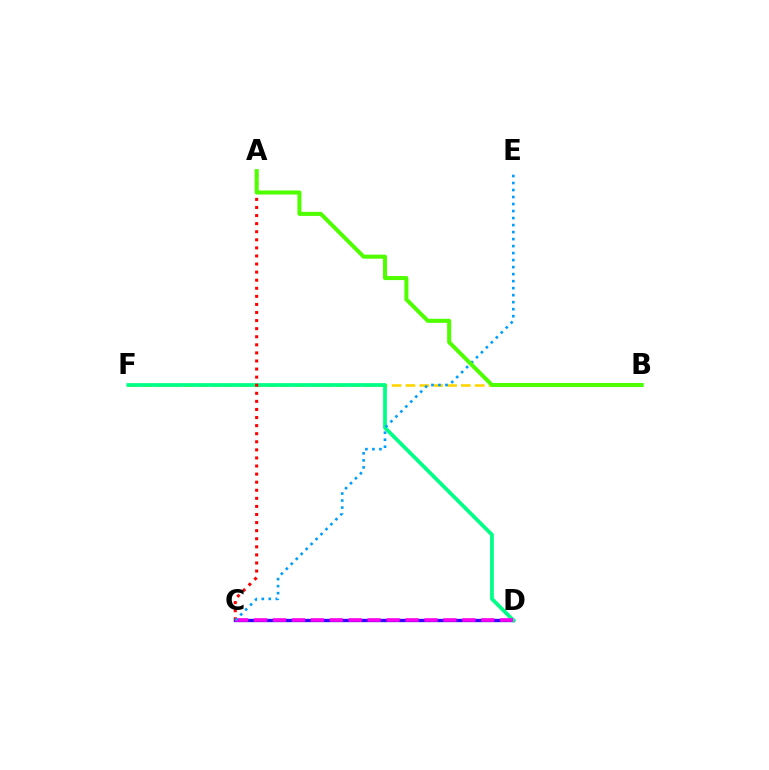{('C', 'D'): [{'color': '#3700ff', 'line_style': 'solid', 'thickness': 2.39}, {'color': '#ff00ed', 'line_style': 'dashed', 'thickness': 2.57}], ('B', 'F'): [{'color': '#ffd500', 'line_style': 'dashed', 'thickness': 1.88}], ('D', 'F'): [{'color': '#00ff86', 'line_style': 'solid', 'thickness': 2.7}], ('A', 'C'): [{'color': '#ff0000', 'line_style': 'dotted', 'thickness': 2.2}], ('C', 'E'): [{'color': '#009eff', 'line_style': 'dotted', 'thickness': 1.9}], ('A', 'B'): [{'color': '#4fff00', 'line_style': 'solid', 'thickness': 2.91}]}